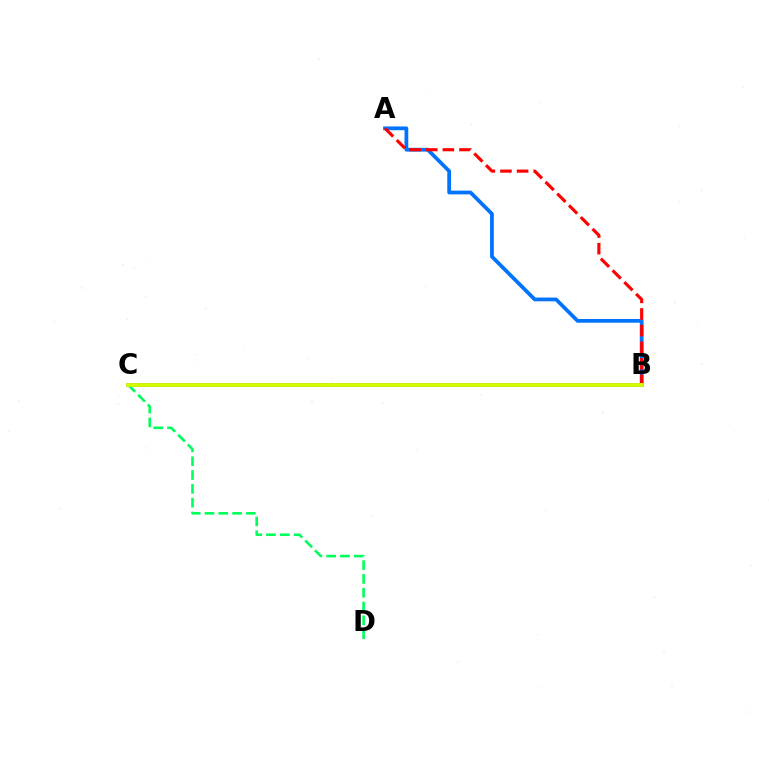{('A', 'B'): [{'color': '#0074ff', 'line_style': 'solid', 'thickness': 2.7}, {'color': '#ff0000', 'line_style': 'dashed', 'thickness': 2.26}], ('B', 'C'): [{'color': '#b900ff', 'line_style': 'solid', 'thickness': 2.59}, {'color': '#d1ff00', 'line_style': 'solid', 'thickness': 2.74}], ('C', 'D'): [{'color': '#00ff5c', 'line_style': 'dashed', 'thickness': 1.88}]}